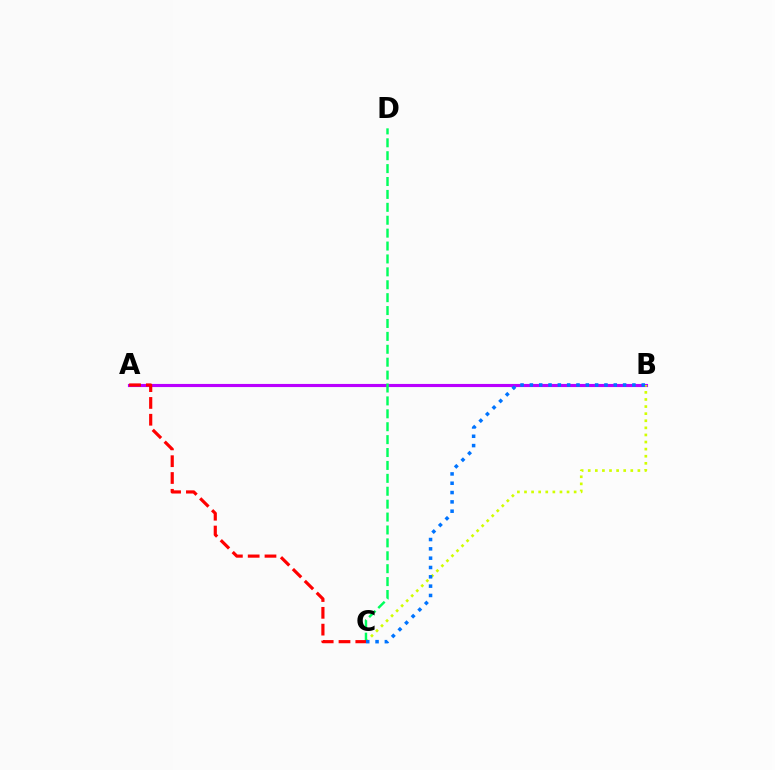{('A', 'B'): [{'color': '#b900ff', 'line_style': 'solid', 'thickness': 2.25}], ('B', 'C'): [{'color': '#d1ff00', 'line_style': 'dotted', 'thickness': 1.93}, {'color': '#0074ff', 'line_style': 'dotted', 'thickness': 2.53}], ('C', 'D'): [{'color': '#00ff5c', 'line_style': 'dashed', 'thickness': 1.75}], ('A', 'C'): [{'color': '#ff0000', 'line_style': 'dashed', 'thickness': 2.28}]}